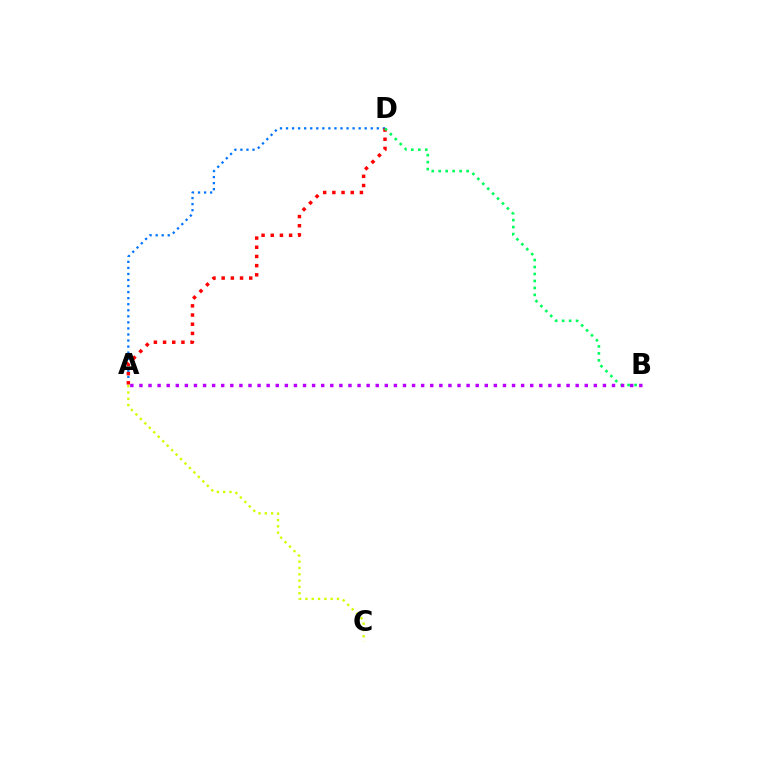{('A', 'D'): [{'color': '#0074ff', 'line_style': 'dotted', 'thickness': 1.64}, {'color': '#ff0000', 'line_style': 'dotted', 'thickness': 2.5}], ('B', 'D'): [{'color': '#00ff5c', 'line_style': 'dotted', 'thickness': 1.89}], ('A', 'C'): [{'color': '#d1ff00', 'line_style': 'dotted', 'thickness': 1.72}], ('A', 'B'): [{'color': '#b900ff', 'line_style': 'dotted', 'thickness': 2.47}]}